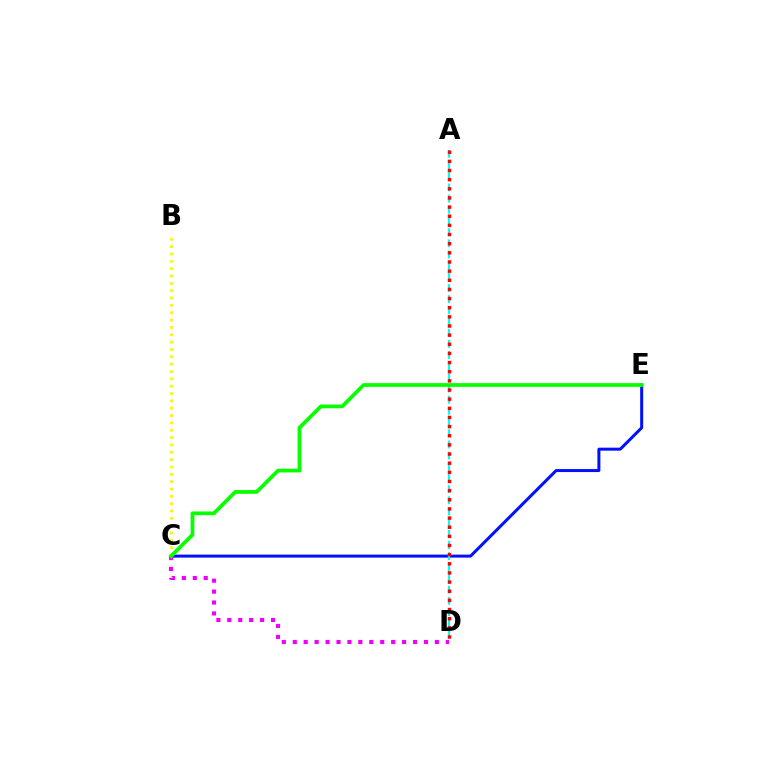{('C', 'E'): [{'color': '#0010ff', 'line_style': 'solid', 'thickness': 2.16}, {'color': '#08ff00', 'line_style': 'solid', 'thickness': 2.7}], ('A', 'D'): [{'color': '#00fff6', 'line_style': 'dashed', 'thickness': 1.52}, {'color': '#ff0000', 'line_style': 'dotted', 'thickness': 2.49}], ('B', 'C'): [{'color': '#fcf500', 'line_style': 'dotted', 'thickness': 2.0}], ('C', 'D'): [{'color': '#ee00ff', 'line_style': 'dotted', 'thickness': 2.97}]}